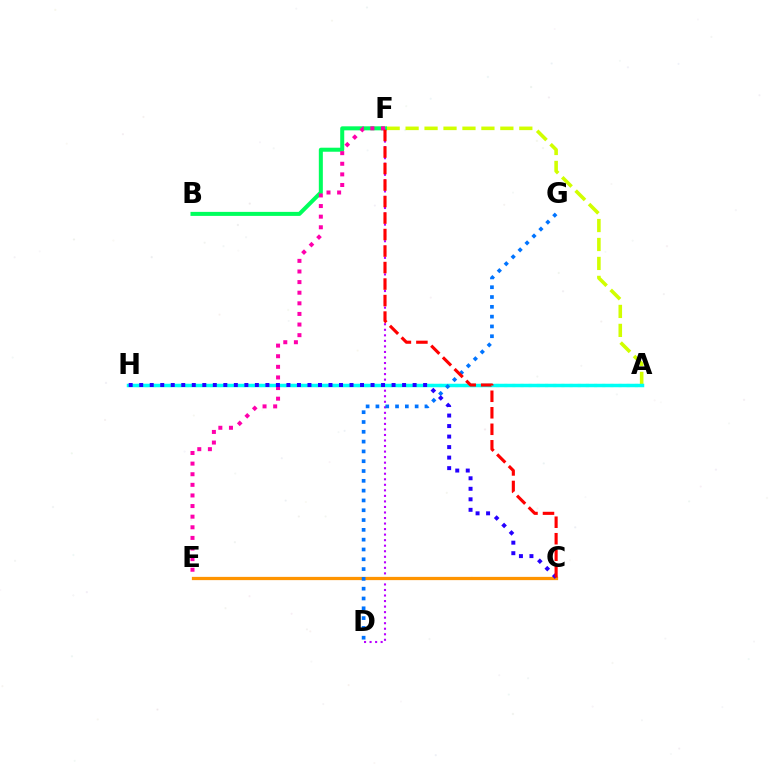{('A', 'F'): [{'color': '#d1ff00', 'line_style': 'dashed', 'thickness': 2.57}], ('B', 'F'): [{'color': '#00ff5c', 'line_style': 'solid', 'thickness': 2.9}], ('A', 'H'): [{'color': '#3dff00', 'line_style': 'dotted', 'thickness': 2.22}, {'color': '#00fff6', 'line_style': 'solid', 'thickness': 2.5}], ('D', 'F'): [{'color': '#b900ff', 'line_style': 'dotted', 'thickness': 1.5}], ('C', 'E'): [{'color': '#ff9400', 'line_style': 'solid', 'thickness': 2.34}], ('D', 'G'): [{'color': '#0074ff', 'line_style': 'dotted', 'thickness': 2.66}], ('E', 'F'): [{'color': '#ff00ac', 'line_style': 'dotted', 'thickness': 2.88}], ('C', 'H'): [{'color': '#2500ff', 'line_style': 'dotted', 'thickness': 2.86}], ('C', 'F'): [{'color': '#ff0000', 'line_style': 'dashed', 'thickness': 2.24}]}